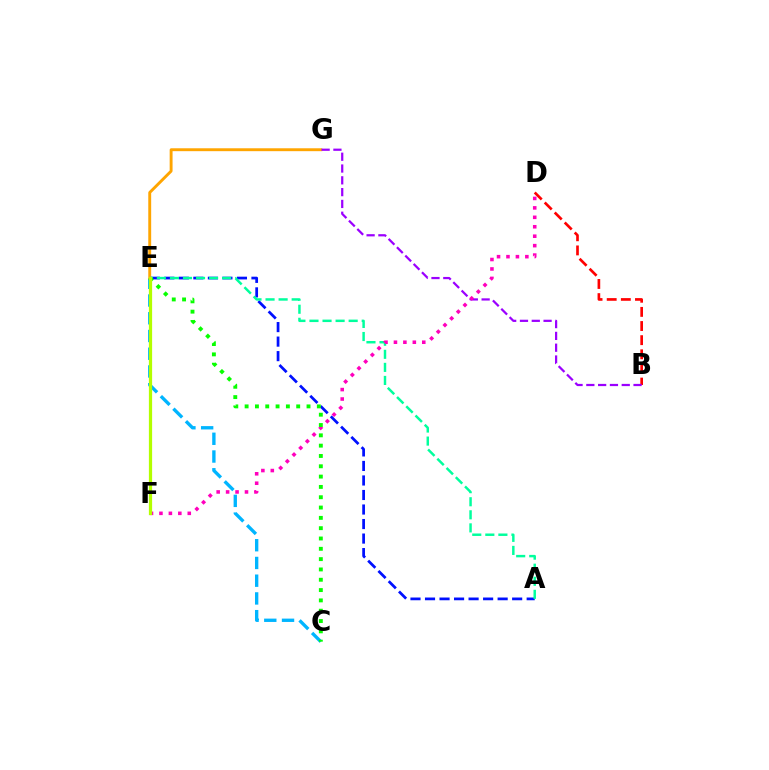{('A', 'E'): [{'color': '#0010ff', 'line_style': 'dashed', 'thickness': 1.97}, {'color': '#00ff9d', 'line_style': 'dashed', 'thickness': 1.77}], ('C', 'E'): [{'color': '#00b5ff', 'line_style': 'dashed', 'thickness': 2.41}, {'color': '#08ff00', 'line_style': 'dotted', 'thickness': 2.8}], ('E', 'G'): [{'color': '#ffa500', 'line_style': 'solid', 'thickness': 2.09}], ('B', 'D'): [{'color': '#ff0000', 'line_style': 'dashed', 'thickness': 1.92}], ('B', 'G'): [{'color': '#9b00ff', 'line_style': 'dashed', 'thickness': 1.6}], ('D', 'F'): [{'color': '#ff00bd', 'line_style': 'dotted', 'thickness': 2.57}], ('E', 'F'): [{'color': '#b3ff00', 'line_style': 'solid', 'thickness': 2.33}]}